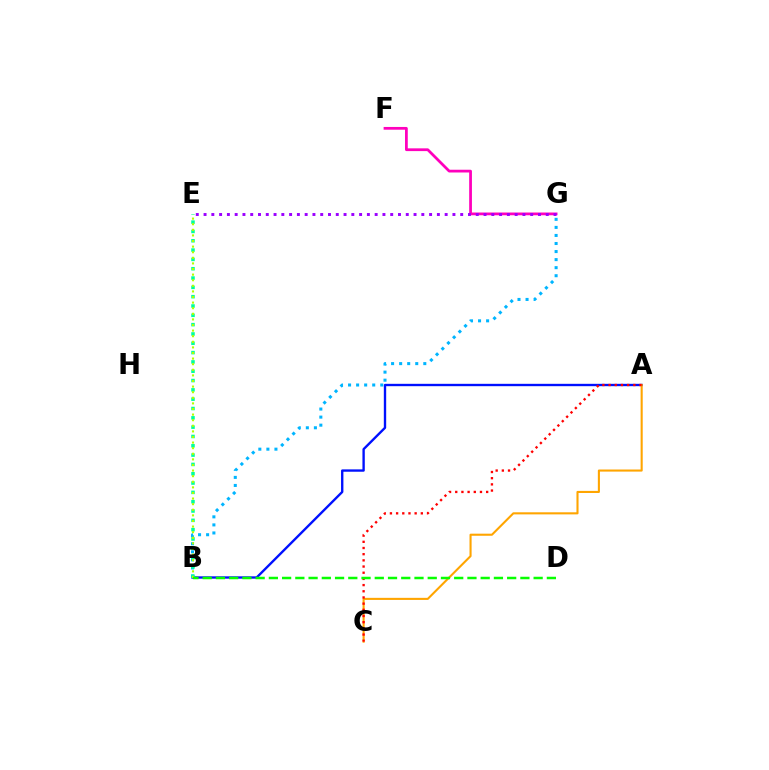{('A', 'B'): [{'color': '#0010ff', 'line_style': 'solid', 'thickness': 1.7}], ('F', 'G'): [{'color': '#ff00bd', 'line_style': 'solid', 'thickness': 1.98}], ('B', 'G'): [{'color': '#00b5ff', 'line_style': 'dotted', 'thickness': 2.19}], ('A', 'C'): [{'color': '#ffa500', 'line_style': 'solid', 'thickness': 1.51}, {'color': '#ff0000', 'line_style': 'dotted', 'thickness': 1.68}], ('B', 'E'): [{'color': '#00ff9d', 'line_style': 'dotted', 'thickness': 2.53}, {'color': '#b3ff00', 'line_style': 'dotted', 'thickness': 1.52}], ('E', 'G'): [{'color': '#9b00ff', 'line_style': 'dotted', 'thickness': 2.11}], ('B', 'D'): [{'color': '#08ff00', 'line_style': 'dashed', 'thickness': 1.8}]}